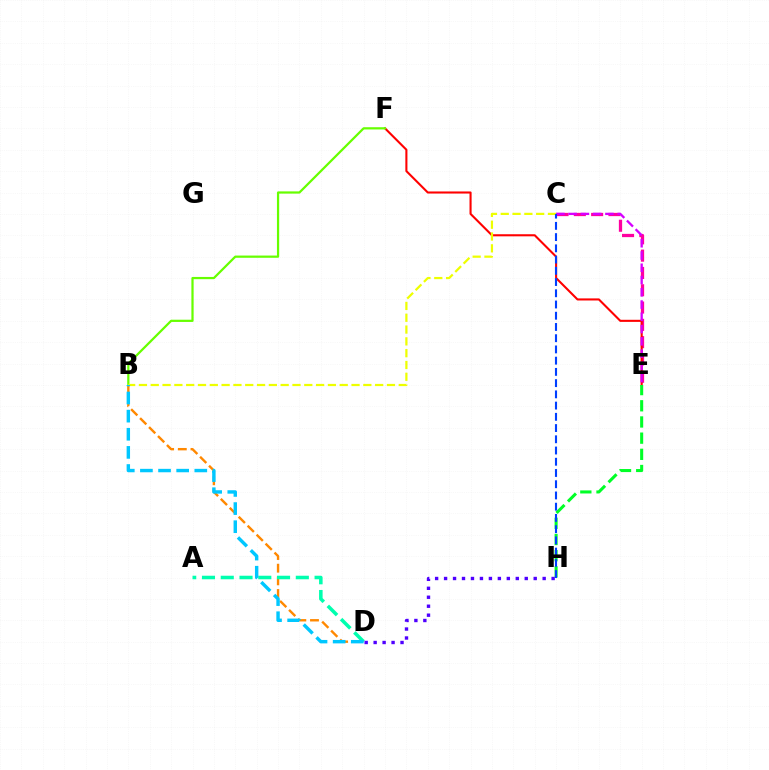{('B', 'D'): [{'color': '#ff8800', 'line_style': 'dashed', 'thickness': 1.72}, {'color': '#00c7ff', 'line_style': 'dashed', 'thickness': 2.46}], ('C', 'E'): [{'color': '#ff00a0', 'line_style': 'dashed', 'thickness': 2.35}, {'color': '#d600ff', 'line_style': 'dashed', 'thickness': 1.67}], ('E', 'F'): [{'color': '#ff0000', 'line_style': 'solid', 'thickness': 1.5}], ('E', 'H'): [{'color': '#00ff27', 'line_style': 'dashed', 'thickness': 2.2}], ('A', 'D'): [{'color': '#00ffaf', 'line_style': 'dashed', 'thickness': 2.55}], ('B', 'F'): [{'color': '#66ff00', 'line_style': 'solid', 'thickness': 1.61}], ('D', 'H'): [{'color': '#4f00ff', 'line_style': 'dotted', 'thickness': 2.44}], ('B', 'C'): [{'color': '#eeff00', 'line_style': 'dashed', 'thickness': 1.6}], ('C', 'H'): [{'color': '#003fff', 'line_style': 'dashed', 'thickness': 1.53}]}